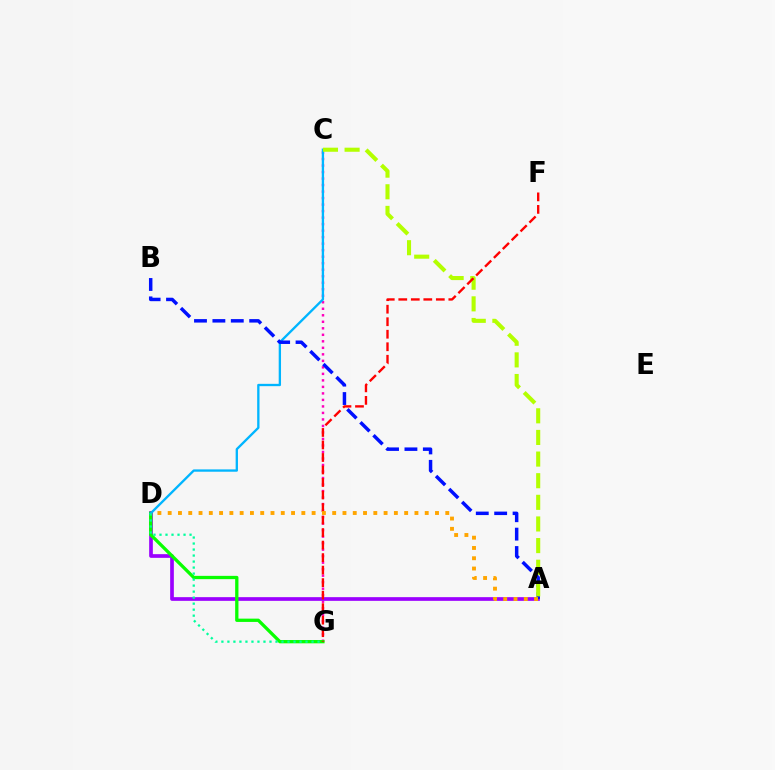{('C', 'G'): [{'color': '#ff00bd', 'line_style': 'dotted', 'thickness': 1.77}], ('A', 'D'): [{'color': '#9b00ff', 'line_style': 'solid', 'thickness': 2.65}, {'color': '#ffa500', 'line_style': 'dotted', 'thickness': 2.79}], ('D', 'G'): [{'color': '#08ff00', 'line_style': 'solid', 'thickness': 2.37}, {'color': '#00ff9d', 'line_style': 'dotted', 'thickness': 1.63}], ('C', 'D'): [{'color': '#00b5ff', 'line_style': 'solid', 'thickness': 1.67}], ('A', 'B'): [{'color': '#0010ff', 'line_style': 'dashed', 'thickness': 2.5}], ('A', 'C'): [{'color': '#b3ff00', 'line_style': 'dashed', 'thickness': 2.94}], ('F', 'G'): [{'color': '#ff0000', 'line_style': 'dashed', 'thickness': 1.7}]}